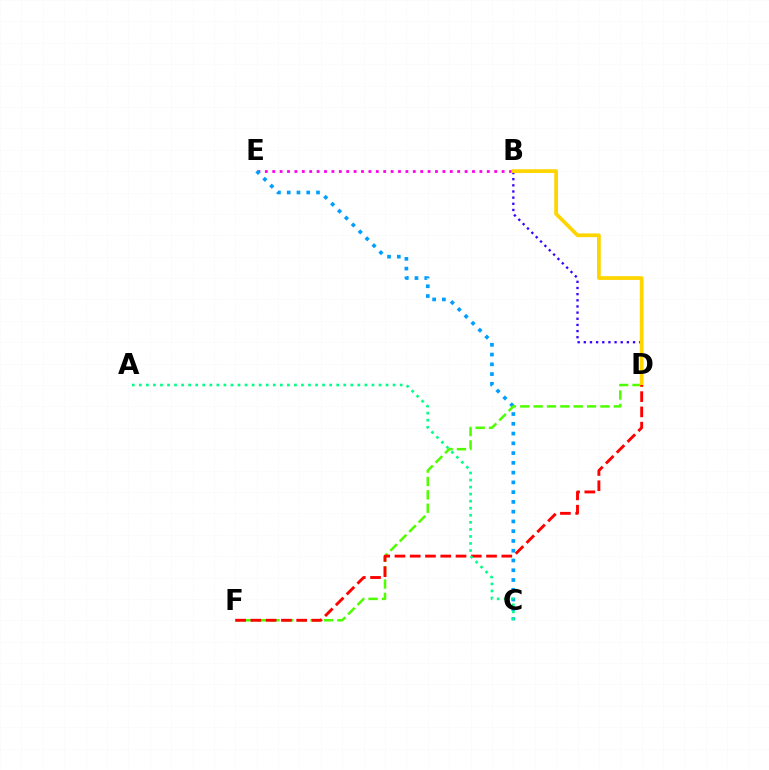{('B', 'D'): [{'color': '#3700ff', 'line_style': 'dotted', 'thickness': 1.67}, {'color': '#ffd500', 'line_style': 'solid', 'thickness': 2.69}], ('B', 'E'): [{'color': '#ff00ed', 'line_style': 'dotted', 'thickness': 2.01}], ('C', 'E'): [{'color': '#009eff', 'line_style': 'dotted', 'thickness': 2.65}], ('D', 'F'): [{'color': '#4fff00', 'line_style': 'dashed', 'thickness': 1.82}, {'color': '#ff0000', 'line_style': 'dashed', 'thickness': 2.07}], ('A', 'C'): [{'color': '#00ff86', 'line_style': 'dotted', 'thickness': 1.92}]}